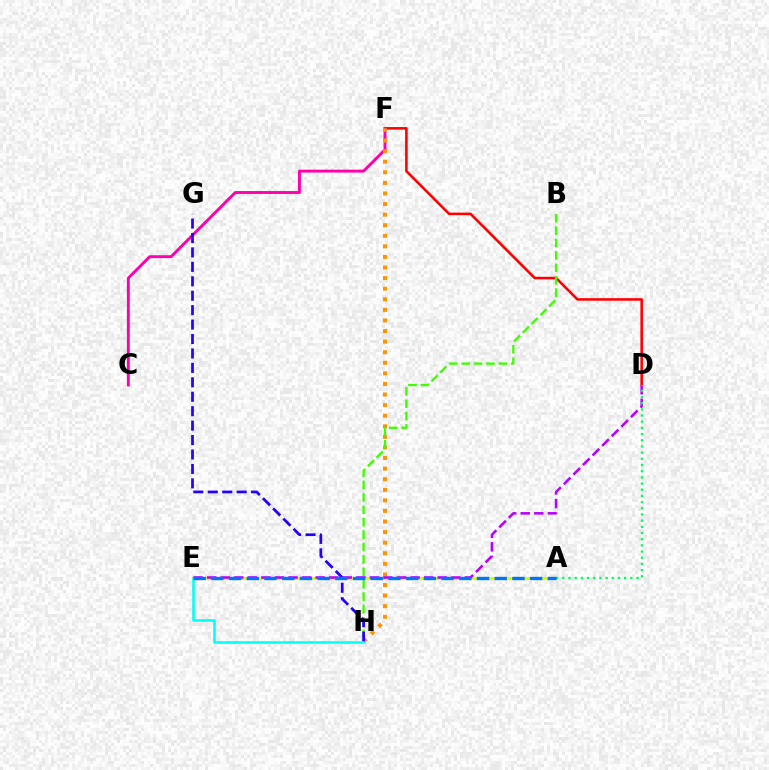{('D', 'F'): [{'color': '#ff0000', 'line_style': 'solid', 'thickness': 1.84}], ('C', 'F'): [{'color': '#ff00ac', 'line_style': 'solid', 'thickness': 2.08}], ('F', 'H'): [{'color': '#ff9400', 'line_style': 'dotted', 'thickness': 2.88}], ('B', 'H'): [{'color': '#3dff00', 'line_style': 'dashed', 'thickness': 1.68}], ('G', 'H'): [{'color': '#2500ff', 'line_style': 'dashed', 'thickness': 1.96}], ('A', 'E'): [{'color': '#d1ff00', 'line_style': 'solid', 'thickness': 2.21}, {'color': '#0074ff', 'line_style': 'dashed', 'thickness': 2.41}], ('D', 'E'): [{'color': '#b900ff', 'line_style': 'dashed', 'thickness': 1.84}], ('E', 'H'): [{'color': '#00fff6', 'line_style': 'solid', 'thickness': 1.81}], ('A', 'D'): [{'color': '#00ff5c', 'line_style': 'dotted', 'thickness': 1.68}]}